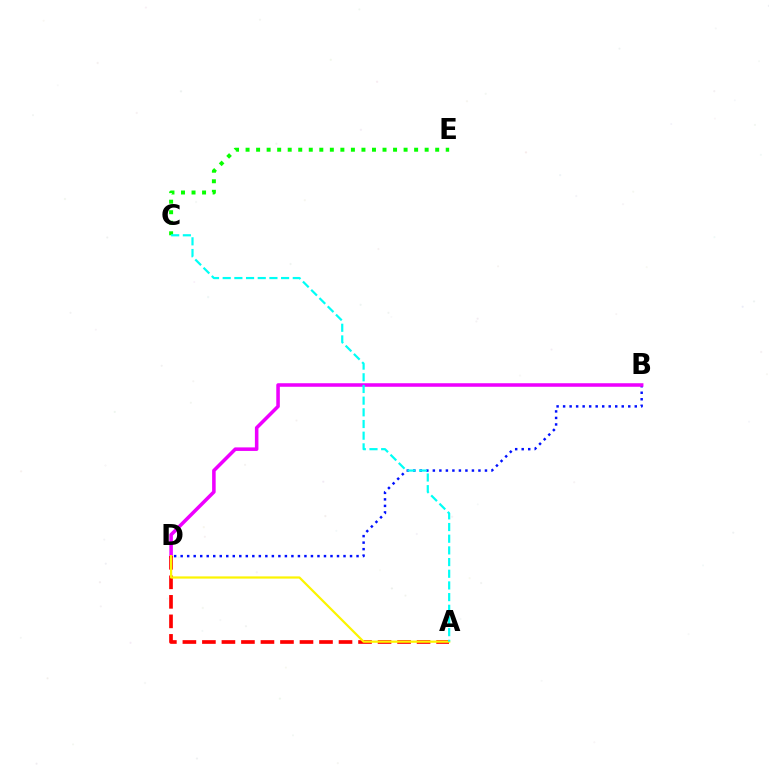{('B', 'D'): [{'color': '#0010ff', 'line_style': 'dotted', 'thickness': 1.77}, {'color': '#ee00ff', 'line_style': 'solid', 'thickness': 2.55}], ('A', 'D'): [{'color': '#ff0000', 'line_style': 'dashed', 'thickness': 2.65}, {'color': '#fcf500', 'line_style': 'solid', 'thickness': 1.59}], ('C', 'E'): [{'color': '#08ff00', 'line_style': 'dotted', 'thickness': 2.86}], ('A', 'C'): [{'color': '#00fff6', 'line_style': 'dashed', 'thickness': 1.59}]}